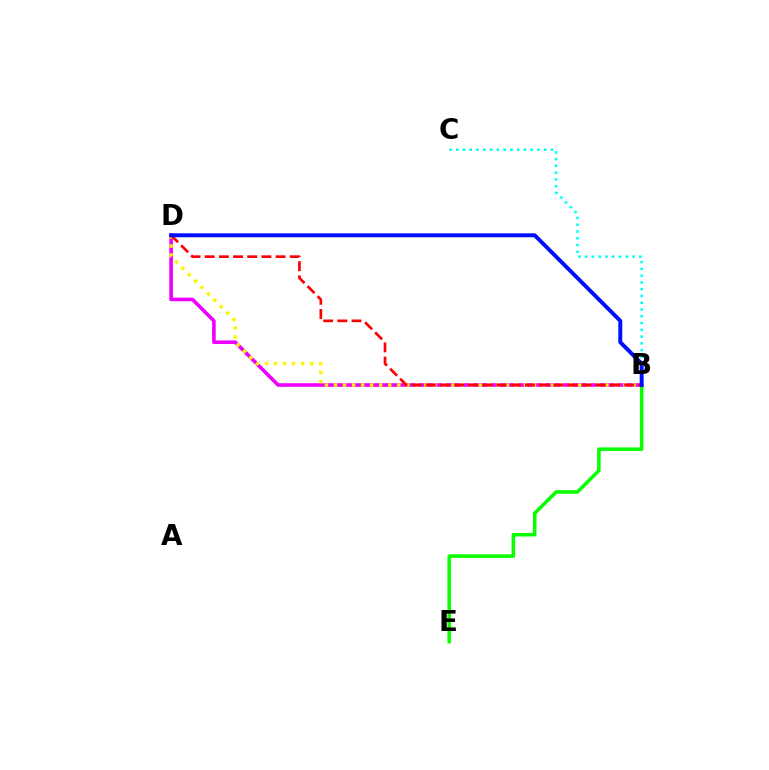{('B', 'D'): [{'color': '#ee00ff', 'line_style': 'solid', 'thickness': 2.6}, {'color': '#fcf500', 'line_style': 'dotted', 'thickness': 2.46}, {'color': '#ff0000', 'line_style': 'dashed', 'thickness': 1.93}, {'color': '#0010ff', 'line_style': 'solid', 'thickness': 2.85}], ('B', 'E'): [{'color': '#08ff00', 'line_style': 'solid', 'thickness': 2.54}], ('B', 'C'): [{'color': '#00fff6', 'line_style': 'dotted', 'thickness': 1.84}]}